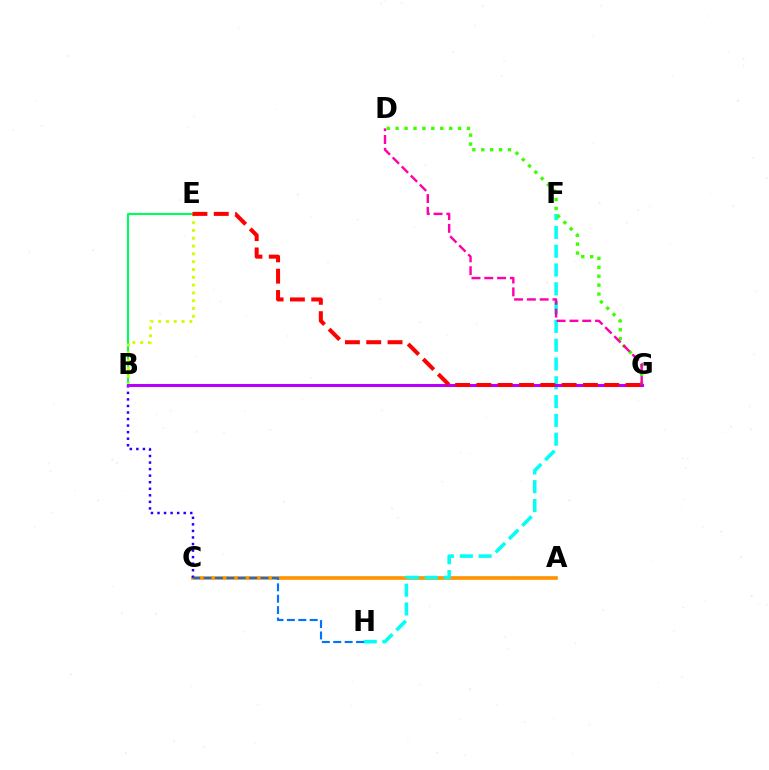{('A', 'C'): [{'color': '#ff9400', 'line_style': 'solid', 'thickness': 2.64}], ('F', 'H'): [{'color': '#00fff6', 'line_style': 'dashed', 'thickness': 2.55}], ('D', 'G'): [{'color': '#3dff00', 'line_style': 'dotted', 'thickness': 2.42}, {'color': '#ff00ac', 'line_style': 'dashed', 'thickness': 1.74}], ('B', 'E'): [{'color': '#00ff5c', 'line_style': 'solid', 'thickness': 1.51}, {'color': '#d1ff00', 'line_style': 'dotted', 'thickness': 2.12}], ('B', 'C'): [{'color': '#2500ff', 'line_style': 'dotted', 'thickness': 1.78}], ('B', 'G'): [{'color': '#b900ff', 'line_style': 'solid', 'thickness': 2.19}], ('E', 'G'): [{'color': '#ff0000', 'line_style': 'dashed', 'thickness': 2.9}], ('C', 'H'): [{'color': '#0074ff', 'line_style': 'dashed', 'thickness': 1.55}]}